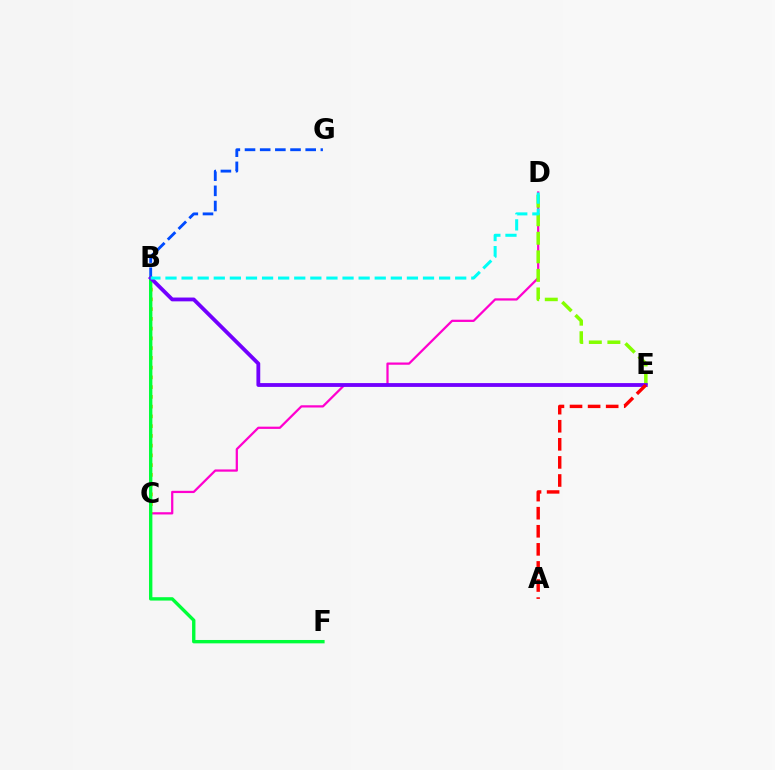{('C', 'D'): [{'color': '#ff00cf', 'line_style': 'solid', 'thickness': 1.62}], ('D', 'E'): [{'color': '#84ff00', 'line_style': 'dashed', 'thickness': 2.52}], ('B', 'G'): [{'color': '#004bff', 'line_style': 'dashed', 'thickness': 2.06}], ('B', 'C'): [{'color': '#ffbd00', 'line_style': 'dotted', 'thickness': 2.65}], ('B', 'F'): [{'color': '#00ff39', 'line_style': 'solid', 'thickness': 2.43}], ('B', 'E'): [{'color': '#7200ff', 'line_style': 'solid', 'thickness': 2.75}], ('A', 'E'): [{'color': '#ff0000', 'line_style': 'dashed', 'thickness': 2.46}], ('B', 'D'): [{'color': '#00fff6', 'line_style': 'dashed', 'thickness': 2.19}]}